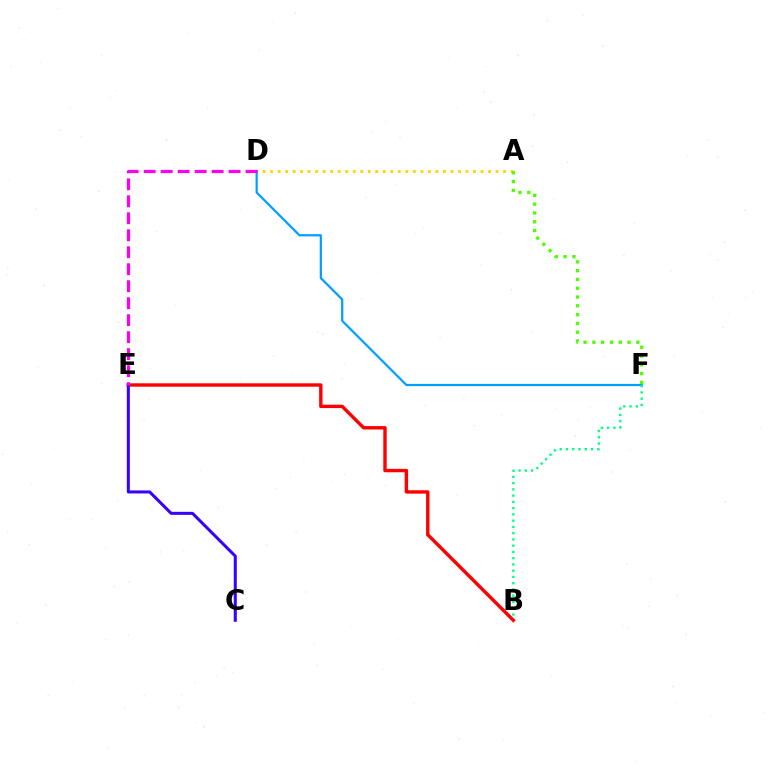{('A', 'D'): [{'color': '#ffd500', 'line_style': 'dotted', 'thickness': 2.04}], ('D', 'F'): [{'color': '#009eff', 'line_style': 'solid', 'thickness': 1.59}], ('A', 'F'): [{'color': '#4fff00', 'line_style': 'dotted', 'thickness': 2.39}], ('B', 'F'): [{'color': '#00ff86', 'line_style': 'dotted', 'thickness': 1.7}], ('B', 'E'): [{'color': '#ff0000', 'line_style': 'solid', 'thickness': 2.44}], ('C', 'E'): [{'color': '#3700ff', 'line_style': 'solid', 'thickness': 2.18}], ('D', 'E'): [{'color': '#ff00ed', 'line_style': 'dashed', 'thickness': 2.31}]}